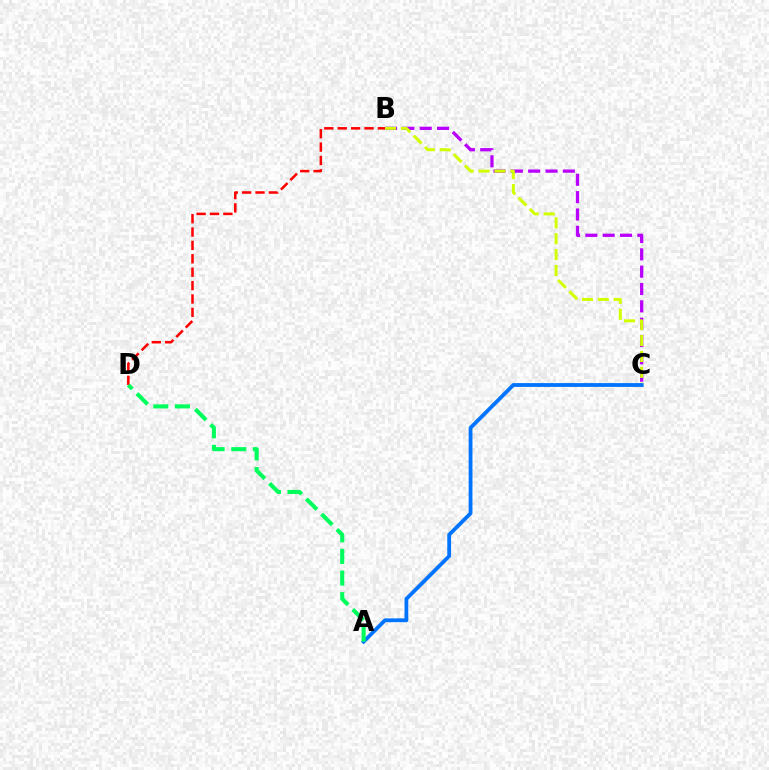{('B', 'C'): [{'color': '#b900ff', 'line_style': 'dashed', 'thickness': 2.36}, {'color': '#d1ff00', 'line_style': 'dashed', 'thickness': 2.16}], ('B', 'D'): [{'color': '#ff0000', 'line_style': 'dashed', 'thickness': 1.82}], ('A', 'C'): [{'color': '#0074ff', 'line_style': 'solid', 'thickness': 2.73}], ('A', 'D'): [{'color': '#00ff5c', 'line_style': 'dashed', 'thickness': 2.94}]}